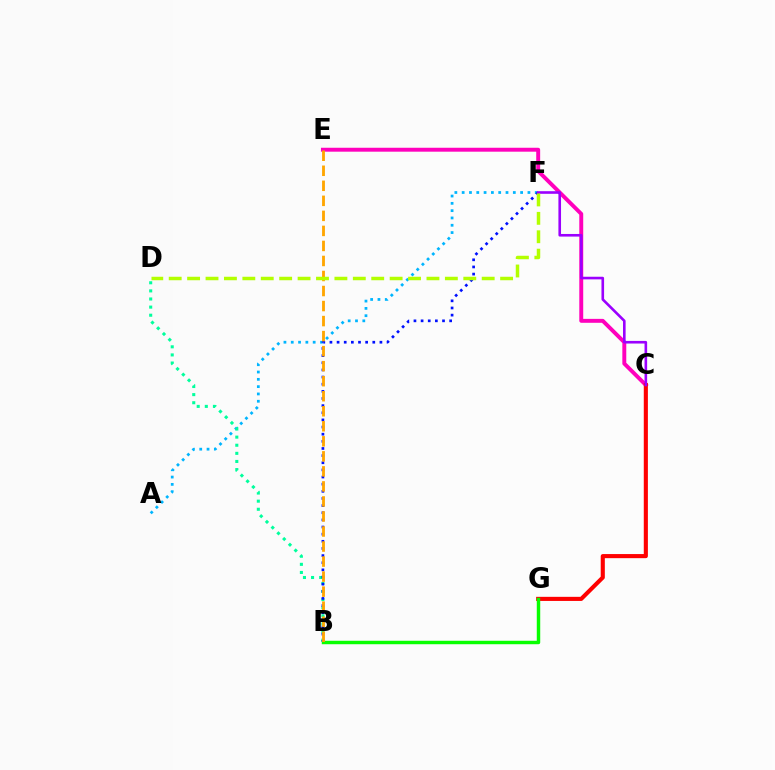{('A', 'F'): [{'color': '#00b5ff', 'line_style': 'dotted', 'thickness': 1.99}], ('B', 'D'): [{'color': '#00ff9d', 'line_style': 'dotted', 'thickness': 2.2}], ('C', 'E'): [{'color': '#ff00bd', 'line_style': 'solid', 'thickness': 2.83}], ('B', 'F'): [{'color': '#0010ff', 'line_style': 'dotted', 'thickness': 1.94}], ('C', 'G'): [{'color': '#ff0000', 'line_style': 'solid', 'thickness': 2.95}], ('C', 'F'): [{'color': '#9b00ff', 'line_style': 'solid', 'thickness': 1.88}], ('B', 'G'): [{'color': '#08ff00', 'line_style': 'solid', 'thickness': 2.48}], ('B', 'E'): [{'color': '#ffa500', 'line_style': 'dashed', 'thickness': 2.04}], ('D', 'F'): [{'color': '#b3ff00', 'line_style': 'dashed', 'thickness': 2.5}]}